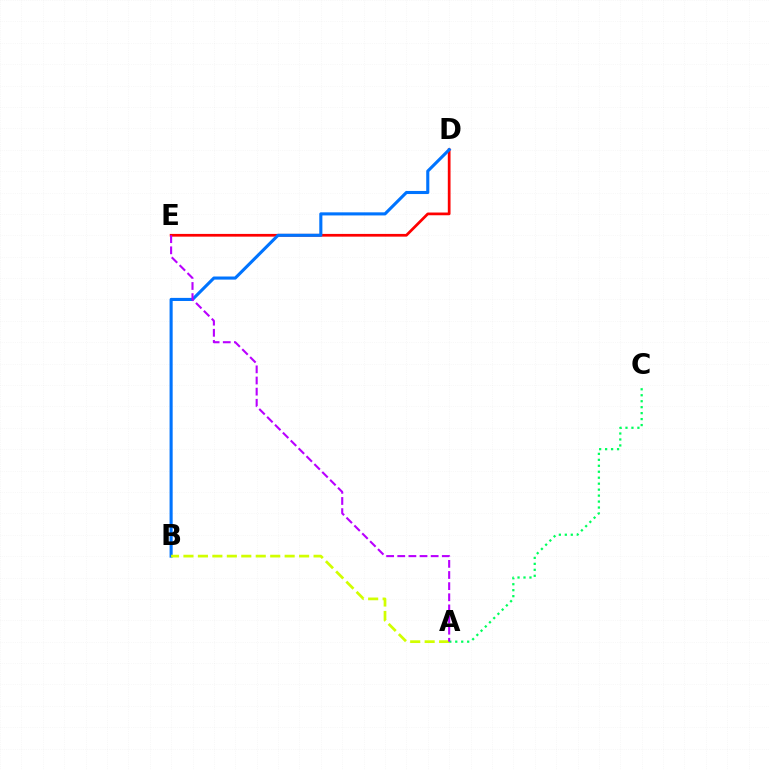{('D', 'E'): [{'color': '#ff0000', 'line_style': 'solid', 'thickness': 1.96}], ('B', 'D'): [{'color': '#0074ff', 'line_style': 'solid', 'thickness': 2.23}], ('A', 'B'): [{'color': '#d1ff00', 'line_style': 'dashed', 'thickness': 1.96}], ('A', 'C'): [{'color': '#00ff5c', 'line_style': 'dotted', 'thickness': 1.62}], ('A', 'E'): [{'color': '#b900ff', 'line_style': 'dashed', 'thickness': 1.51}]}